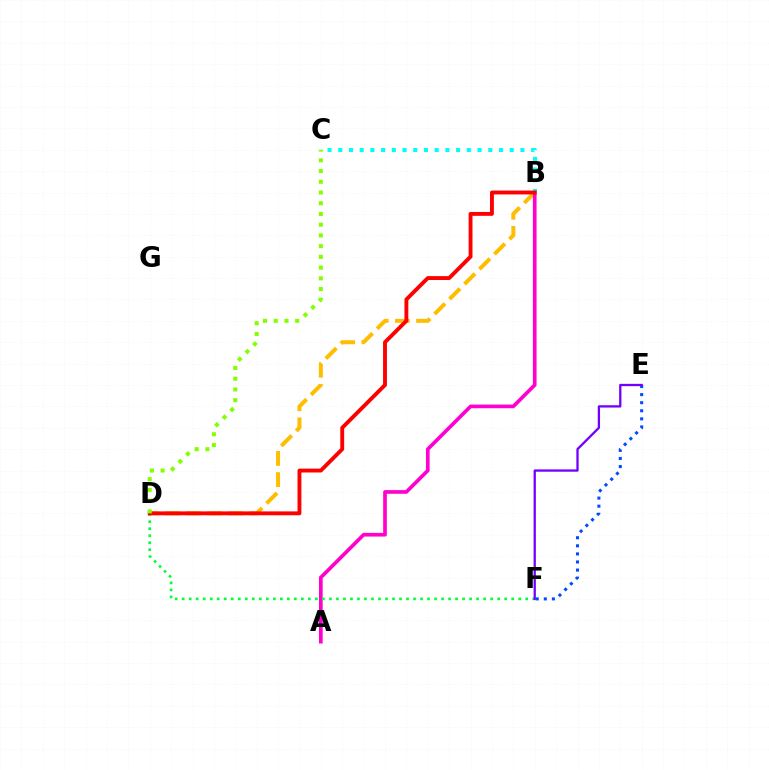{('B', 'D'): [{'color': '#ffbd00', 'line_style': 'dashed', 'thickness': 2.88}, {'color': '#ff0000', 'line_style': 'solid', 'thickness': 2.79}], ('A', 'B'): [{'color': '#ff00cf', 'line_style': 'solid', 'thickness': 2.64}], ('D', 'F'): [{'color': '#00ff39', 'line_style': 'dotted', 'thickness': 1.9}], ('B', 'C'): [{'color': '#00fff6', 'line_style': 'dotted', 'thickness': 2.91}], ('E', 'F'): [{'color': '#004bff', 'line_style': 'dotted', 'thickness': 2.2}, {'color': '#7200ff', 'line_style': 'solid', 'thickness': 1.65}], ('C', 'D'): [{'color': '#84ff00', 'line_style': 'dotted', 'thickness': 2.91}]}